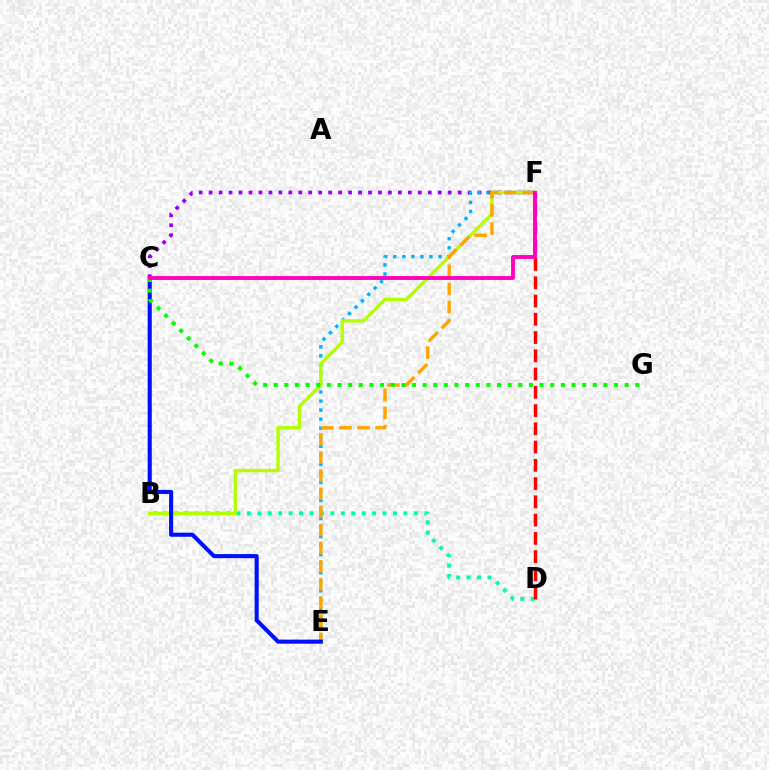{('C', 'F'): [{'color': '#9b00ff', 'line_style': 'dotted', 'thickness': 2.71}, {'color': '#ff00bd', 'line_style': 'solid', 'thickness': 2.8}], ('B', 'D'): [{'color': '#00ff9d', 'line_style': 'dotted', 'thickness': 2.84}], ('E', 'F'): [{'color': '#00b5ff', 'line_style': 'dotted', 'thickness': 2.46}, {'color': '#ffa500', 'line_style': 'dashed', 'thickness': 2.46}], ('B', 'F'): [{'color': '#b3ff00', 'line_style': 'solid', 'thickness': 2.43}], ('D', 'F'): [{'color': '#ff0000', 'line_style': 'dashed', 'thickness': 2.48}], ('C', 'E'): [{'color': '#0010ff', 'line_style': 'solid', 'thickness': 2.94}], ('C', 'G'): [{'color': '#08ff00', 'line_style': 'dotted', 'thickness': 2.89}]}